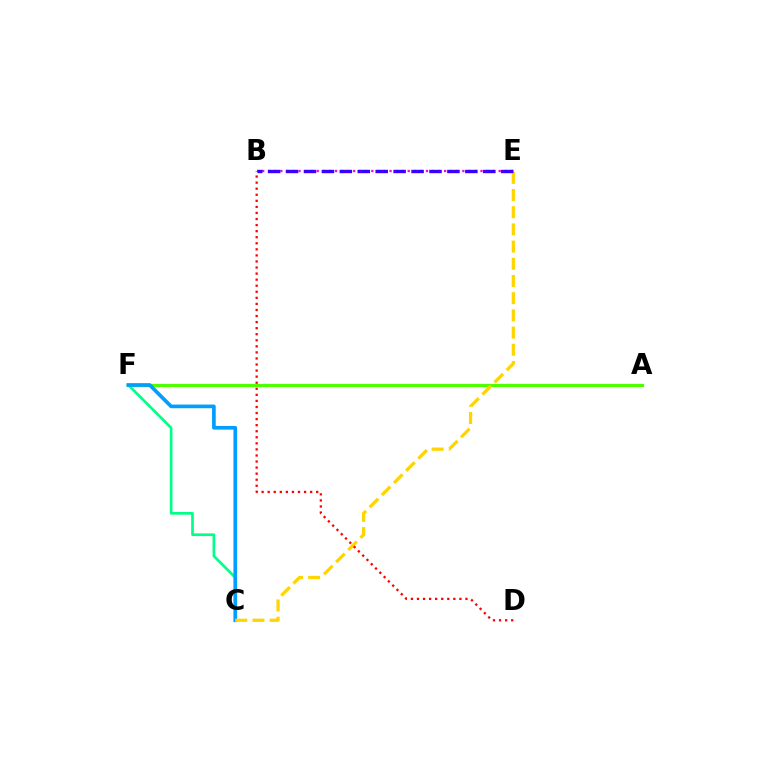{('A', 'F'): [{'color': '#4fff00', 'line_style': 'solid', 'thickness': 2.33}], ('B', 'E'): [{'color': '#ff00ed', 'line_style': 'dotted', 'thickness': 1.65}, {'color': '#3700ff', 'line_style': 'dashed', 'thickness': 2.44}], ('C', 'F'): [{'color': '#00ff86', 'line_style': 'solid', 'thickness': 1.93}, {'color': '#009eff', 'line_style': 'solid', 'thickness': 2.64}], ('C', 'E'): [{'color': '#ffd500', 'line_style': 'dashed', 'thickness': 2.34}], ('B', 'D'): [{'color': '#ff0000', 'line_style': 'dotted', 'thickness': 1.65}]}